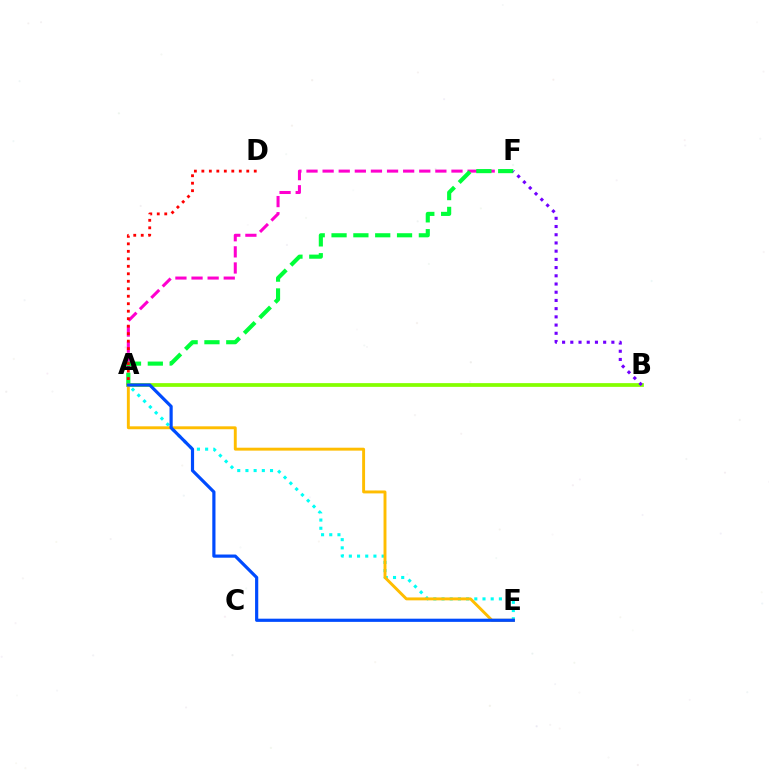{('A', 'F'): [{'color': '#ff00cf', 'line_style': 'dashed', 'thickness': 2.19}, {'color': '#00ff39', 'line_style': 'dashed', 'thickness': 2.97}], ('A', 'E'): [{'color': '#00fff6', 'line_style': 'dotted', 'thickness': 2.23}, {'color': '#ffbd00', 'line_style': 'solid', 'thickness': 2.1}, {'color': '#004bff', 'line_style': 'solid', 'thickness': 2.29}], ('A', 'B'): [{'color': '#84ff00', 'line_style': 'solid', 'thickness': 2.69}], ('A', 'D'): [{'color': '#ff0000', 'line_style': 'dotted', 'thickness': 2.03}], ('B', 'F'): [{'color': '#7200ff', 'line_style': 'dotted', 'thickness': 2.23}]}